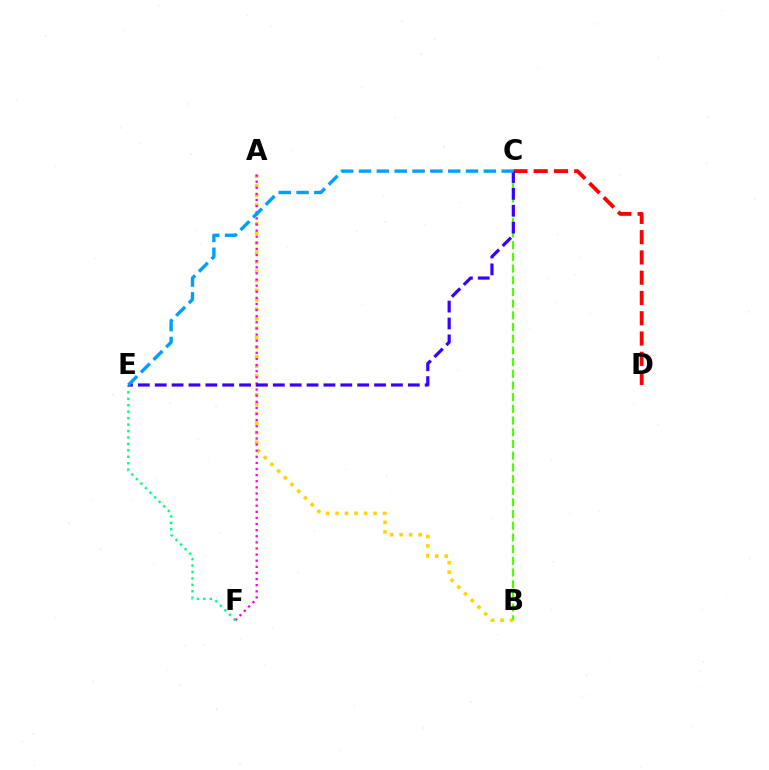{('A', 'B'): [{'color': '#ffd500', 'line_style': 'dotted', 'thickness': 2.58}], ('C', 'D'): [{'color': '#ff0000', 'line_style': 'dashed', 'thickness': 2.75}], ('A', 'F'): [{'color': '#ff00ed', 'line_style': 'dotted', 'thickness': 1.66}], ('B', 'C'): [{'color': '#4fff00', 'line_style': 'dashed', 'thickness': 1.59}], ('E', 'F'): [{'color': '#00ff86', 'line_style': 'dotted', 'thickness': 1.75}], ('C', 'E'): [{'color': '#3700ff', 'line_style': 'dashed', 'thickness': 2.29}, {'color': '#009eff', 'line_style': 'dashed', 'thickness': 2.42}]}